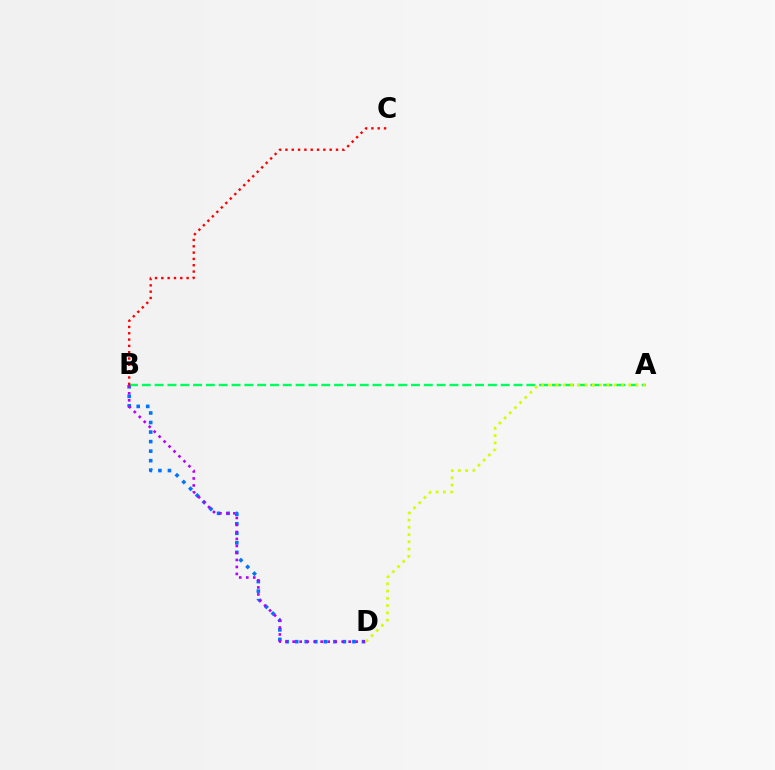{('B', 'D'): [{'color': '#0074ff', 'line_style': 'dotted', 'thickness': 2.59}, {'color': '#b900ff', 'line_style': 'dotted', 'thickness': 1.9}], ('A', 'B'): [{'color': '#00ff5c', 'line_style': 'dashed', 'thickness': 1.74}], ('B', 'C'): [{'color': '#ff0000', 'line_style': 'dotted', 'thickness': 1.72}], ('A', 'D'): [{'color': '#d1ff00', 'line_style': 'dotted', 'thickness': 1.98}]}